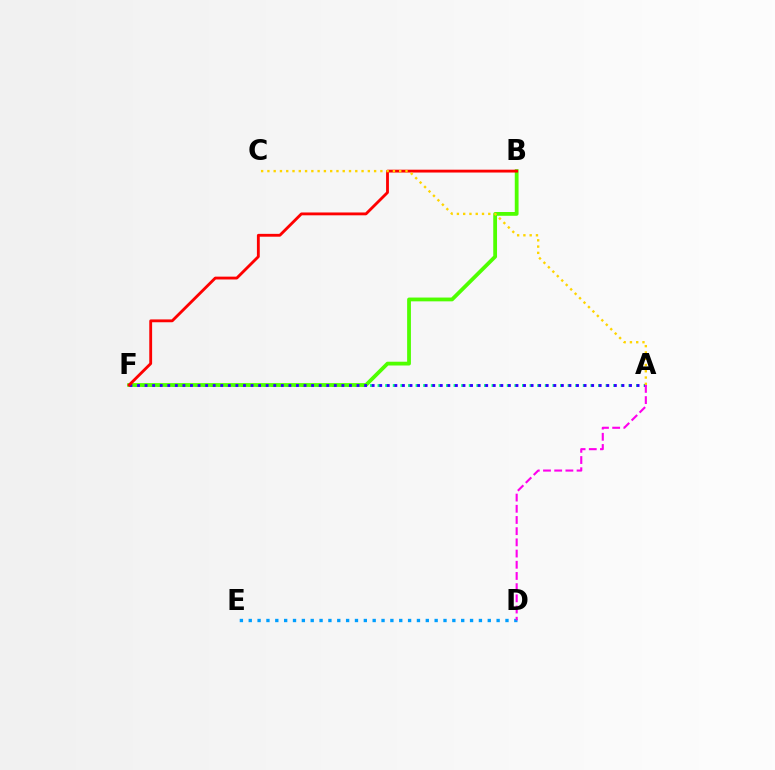{('D', 'E'): [{'color': '#009eff', 'line_style': 'dotted', 'thickness': 2.41}], ('A', 'F'): [{'color': '#00ff86', 'line_style': 'dotted', 'thickness': 2.07}, {'color': '#3700ff', 'line_style': 'dotted', 'thickness': 2.06}], ('B', 'F'): [{'color': '#4fff00', 'line_style': 'solid', 'thickness': 2.73}, {'color': '#ff0000', 'line_style': 'solid', 'thickness': 2.04}], ('A', 'D'): [{'color': '#ff00ed', 'line_style': 'dashed', 'thickness': 1.52}], ('A', 'C'): [{'color': '#ffd500', 'line_style': 'dotted', 'thickness': 1.71}]}